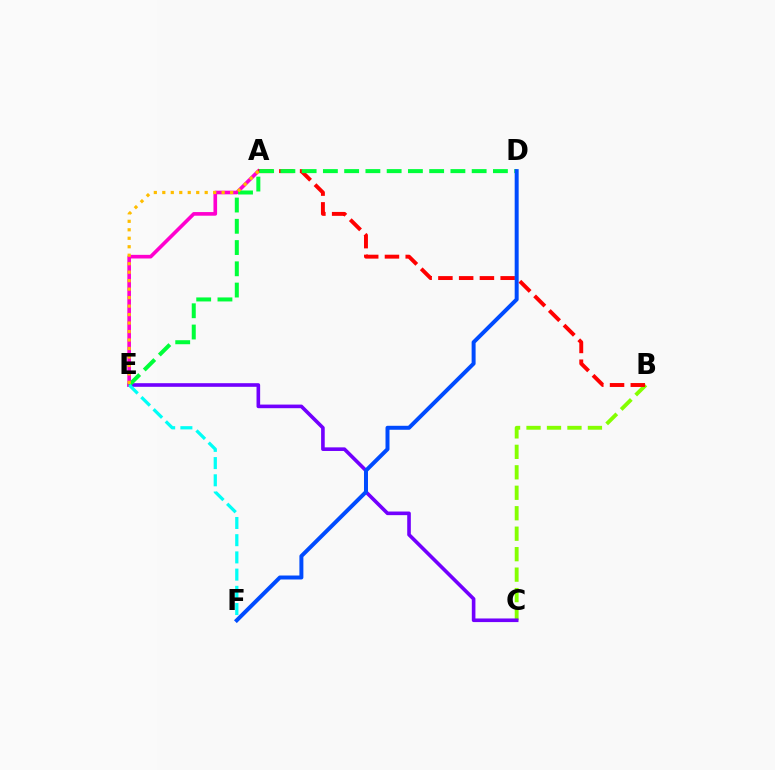{('B', 'C'): [{'color': '#84ff00', 'line_style': 'dashed', 'thickness': 2.78}], ('C', 'E'): [{'color': '#7200ff', 'line_style': 'solid', 'thickness': 2.6}], ('A', 'E'): [{'color': '#ff00cf', 'line_style': 'solid', 'thickness': 2.62}, {'color': '#ffbd00', 'line_style': 'dotted', 'thickness': 2.3}], ('A', 'B'): [{'color': '#ff0000', 'line_style': 'dashed', 'thickness': 2.82}], ('D', 'E'): [{'color': '#00ff39', 'line_style': 'dashed', 'thickness': 2.89}], ('D', 'F'): [{'color': '#004bff', 'line_style': 'solid', 'thickness': 2.86}], ('E', 'F'): [{'color': '#00fff6', 'line_style': 'dashed', 'thickness': 2.34}]}